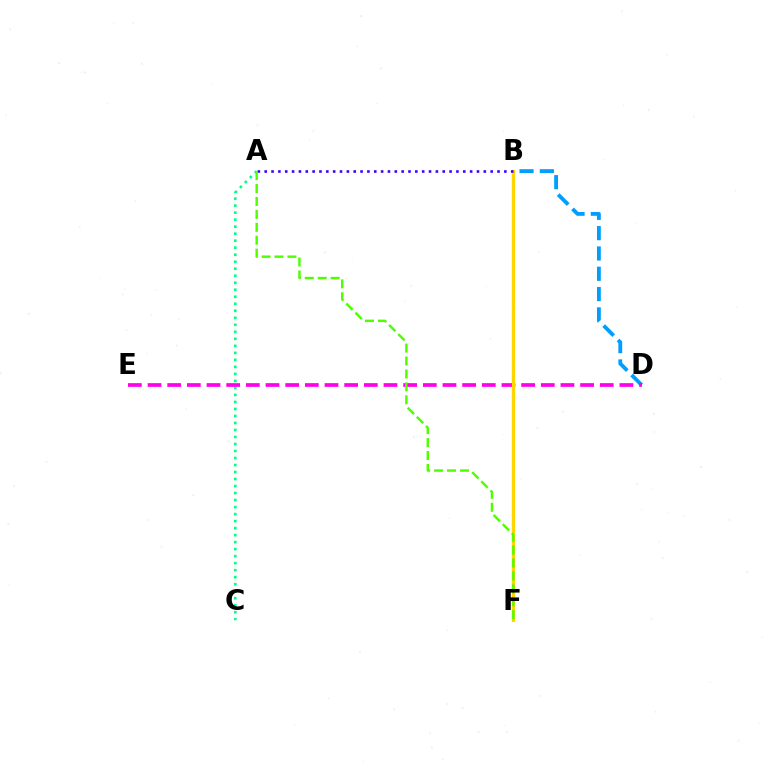{('B', 'F'): [{'color': '#ff0000', 'line_style': 'solid', 'thickness': 1.52}, {'color': '#ffd500', 'line_style': 'solid', 'thickness': 2.19}], ('A', 'C'): [{'color': '#00ff86', 'line_style': 'dotted', 'thickness': 1.9}], ('B', 'D'): [{'color': '#009eff', 'line_style': 'dashed', 'thickness': 2.76}], ('D', 'E'): [{'color': '#ff00ed', 'line_style': 'dashed', 'thickness': 2.67}], ('A', 'B'): [{'color': '#3700ff', 'line_style': 'dotted', 'thickness': 1.86}], ('A', 'F'): [{'color': '#4fff00', 'line_style': 'dashed', 'thickness': 1.76}]}